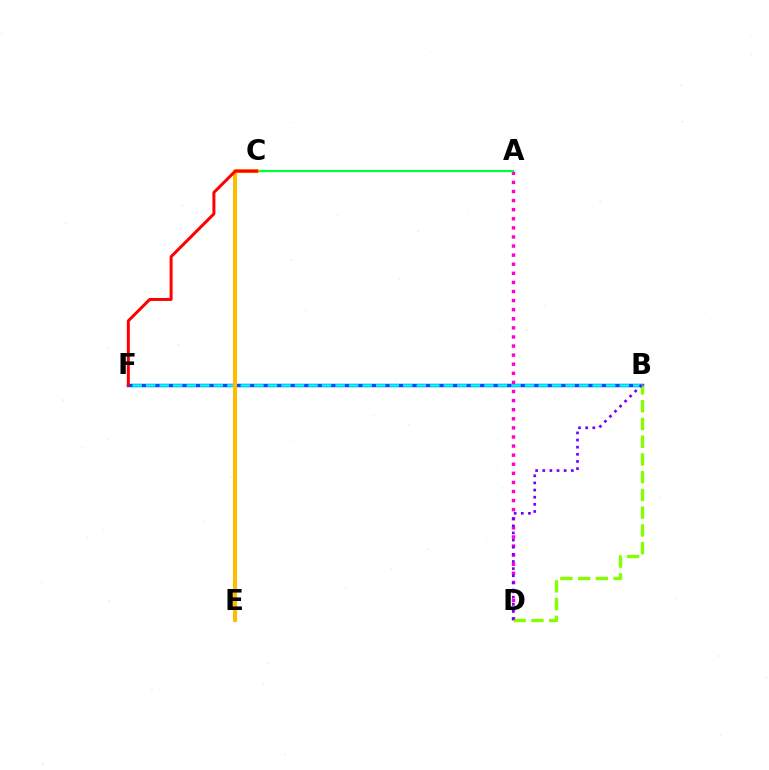{('B', 'F'): [{'color': '#004bff', 'line_style': 'solid', 'thickness': 2.49}, {'color': '#00fff6', 'line_style': 'dashed', 'thickness': 1.84}], ('A', 'D'): [{'color': '#ff00cf', 'line_style': 'dotted', 'thickness': 2.47}], ('A', 'C'): [{'color': '#00ff39', 'line_style': 'solid', 'thickness': 1.61}], ('C', 'E'): [{'color': '#ffbd00', 'line_style': 'solid', 'thickness': 2.92}], ('B', 'D'): [{'color': '#84ff00', 'line_style': 'dashed', 'thickness': 2.41}, {'color': '#7200ff', 'line_style': 'dotted', 'thickness': 1.94}], ('C', 'F'): [{'color': '#ff0000', 'line_style': 'solid', 'thickness': 2.15}]}